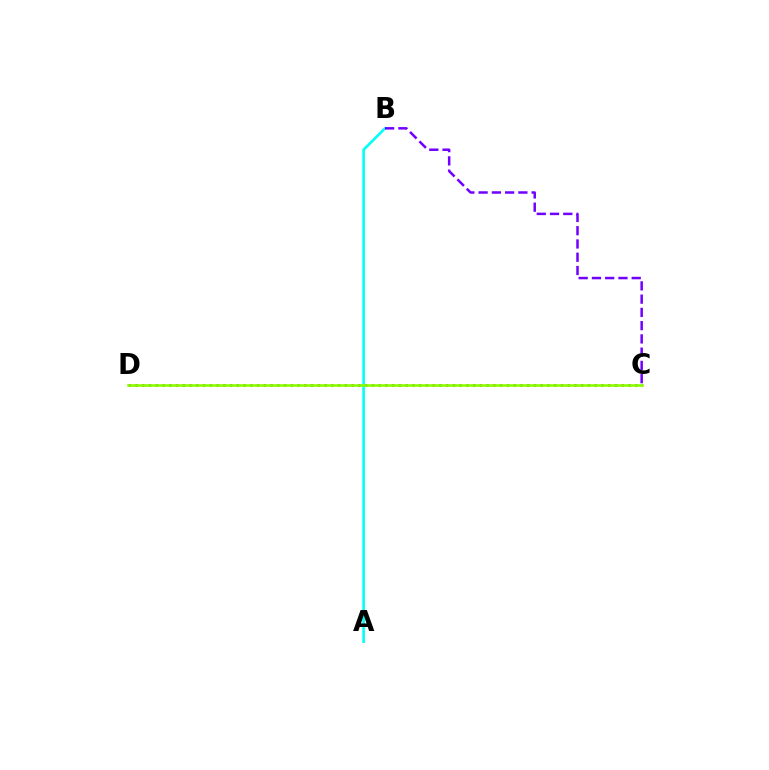{('A', 'B'): [{'color': '#00fff6', 'line_style': 'solid', 'thickness': 1.88}], ('B', 'C'): [{'color': '#7200ff', 'line_style': 'dashed', 'thickness': 1.8}], ('C', 'D'): [{'color': '#ff0000', 'line_style': 'dotted', 'thickness': 1.83}, {'color': '#84ff00', 'line_style': 'solid', 'thickness': 1.87}]}